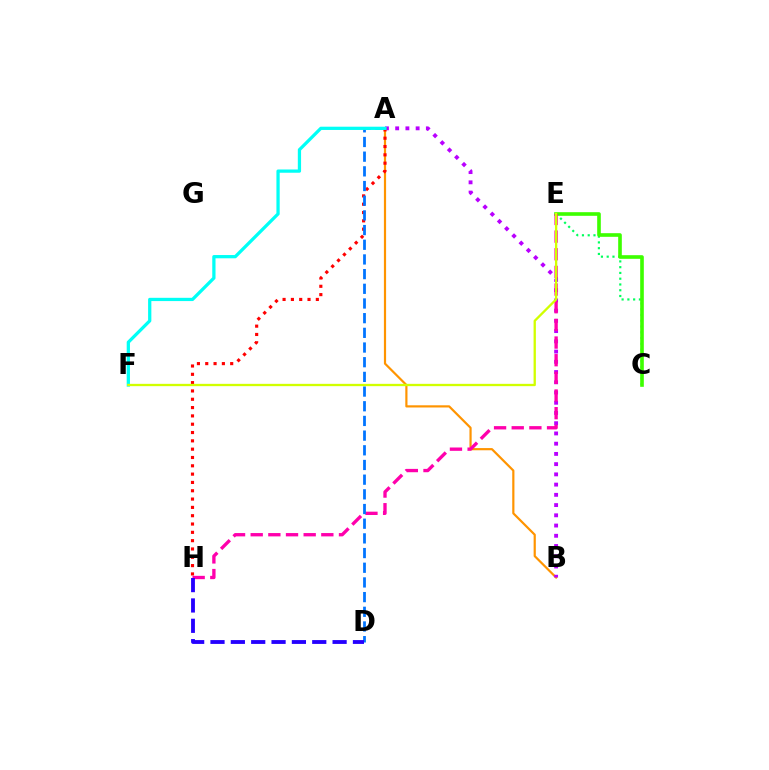{('C', 'E'): [{'color': '#00ff5c', 'line_style': 'dotted', 'thickness': 1.57}, {'color': '#3dff00', 'line_style': 'solid', 'thickness': 2.62}], ('A', 'B'): [{'color': '#ff9400', 'line_style': 'solid', 'thickness': 1.58}, {'color': '#b900ff', 'line_style': 'dotted', 'thickness': 2.78}], ('A', 'H'): [{'color': '#ff0000', 'line_style': 'dotted', 'thickness': 2.26}], ('E', 'H'): [{'color': '#ff00ac', 'line_style': 'dashed', 'thickness': 2.4}], ('A', 'D'): [{'color': '#0074ff', 'line_style': 'dashed', 'thickness': 1.99}], ('D', 'H'): [{'color': '#2500ff', 'line_style': 'dashed', 'thickness': 2.76}], ('A', 'F'): [{'color': '#00fff6', 'line_style': 'solid', 'thickness': 2.35}], ('E', 'F'): [{'color': '#d1ff00', 'line_style': 'solid', 'thickness': 1.67}]}